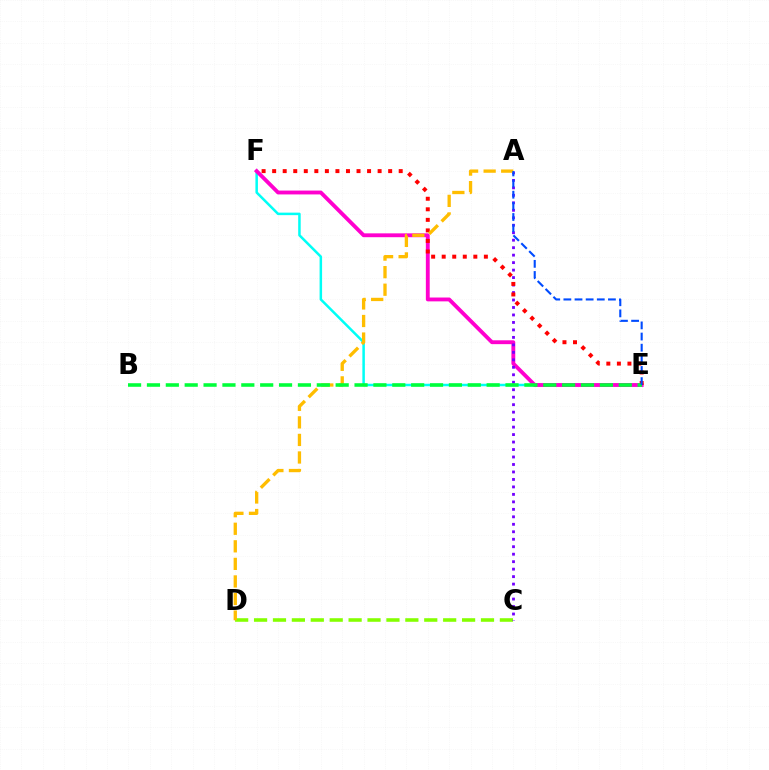{('C', 'D'): [{'color': '#84ff00', 'line_style': 'dashed', 'thickness': 2.57}], ('E', 'F'): [{'color': '#00fff6', 'line_style': 'solid', 'thickness': 1.81}, {'color': '#ff00cf', 'line_style': 'solid', 'thickness': 2.77}, {'color': '#ff0000', 'line_style': 'dotted', 'thickness': 2.87}], ('A', 'C'): [{'color': '#7200ff', 'line_style': 'dotted', 'thickness': 2.03}], ('A', 'D'): [{'color': '#ffbd00', 'line_style': 'dashed', 'thickness': 2.39}], ('B', 'E'): [{'color': '#00ff39', 'line_style': 'dashed', 'thickness': 2.56}], ('A', 'E'): [{'color': '#004bff', 'line_style': 'dashed', 'thickness': 1.51}]}